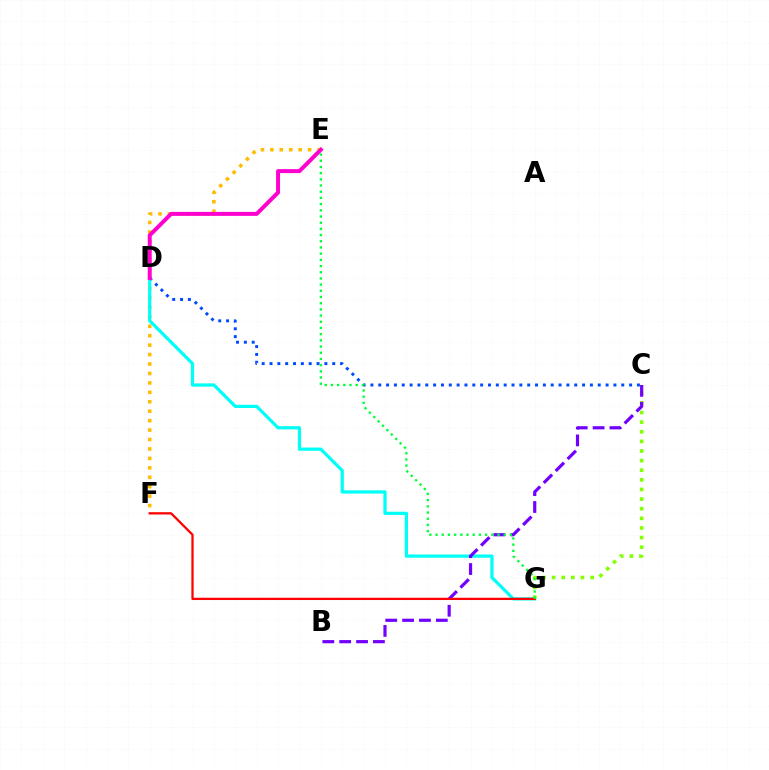{('E', 'F'): [{'color': '#ffbd00', 'line_style': 'dotted', 'thickness': 2.56}], ('C', 'D'): [{'color': '#004bff', 'line_style': 'dotted', 'thickness': 2.13}], ('D', 'G'): [{'color': '#00fff6', 'line_style': 'solid', 'thickness': 2.32}], ('C', 'G'): [{'color': '#84ff00', 'line_style': 'dotted', 'thickness': 2.61}], ('B', 'C'): [{'color': '#7200ff', 'line_style': 'dashed', 'thickness': 2.29}], ('F', 'G'): [{'color': '#ff0000', 'line_style': 'solid', 'thickness': 1.64}], ('D', 'E'): [{'color': '#ff00cf', 'line_style': 'solid', 'thickness': 2.86}], ('E', 'G'): [{'color': '#00ff39', 'line_style': 'dotted', 'thickness': 1.68}]}